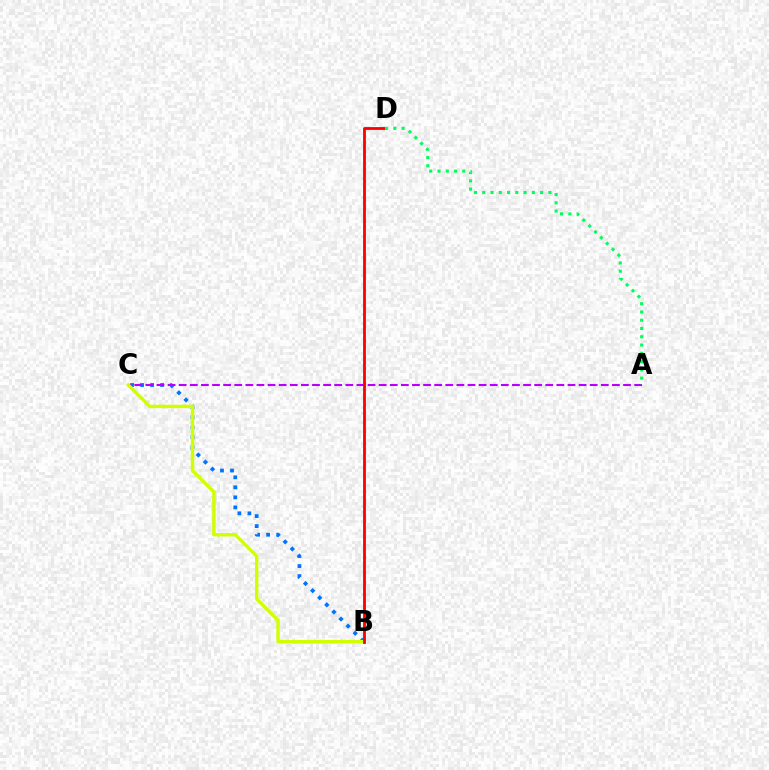{('B', 'C'): [{'color': '#0074ff', 'line_style': 'dotted', 'thickness': 2.72}, {'color': '#d1ff00', 'line_style': 'solid', 'thickness': 2.46}], ('A', 'C'): [{'color': '#b900ff', 'line_style': 'dashed', 'thickness': 1.51}], ('B', 'D'): [{'color': '#ff0000', 'line_style': 'solid', 'thickness': 2.03}], ('A', 'D'): [{'color': '#00ff5c', 'line_style': 'dotted', 'thickness': 2.25}]}